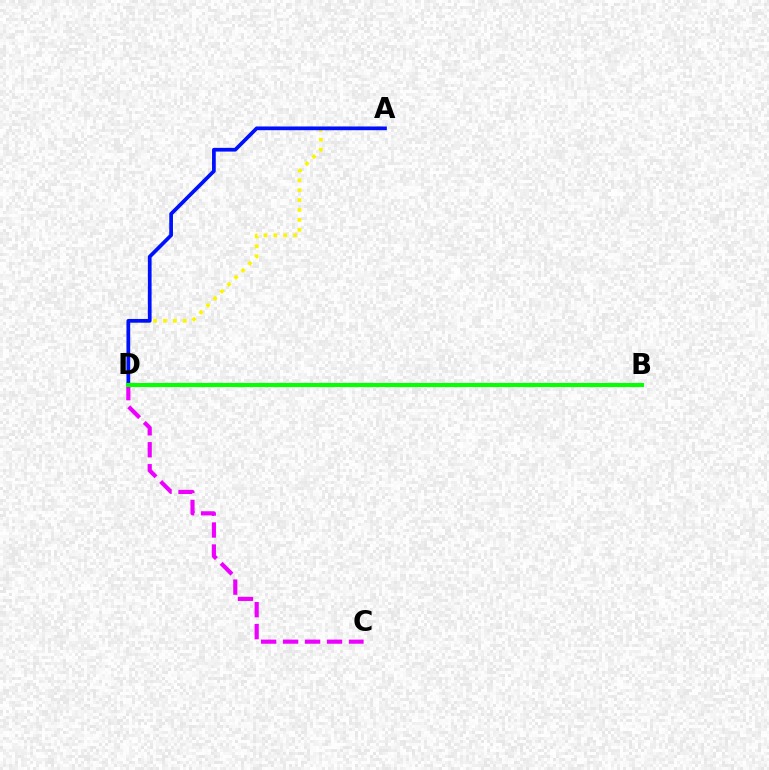{('C', 'D'): [{'color': '#ee00ff', 'line_style': 'dashed', 'thickness': 2.99}], ('B', 'D'): [{'color': '#00fff6', 'line_style': 'dashed', 'thickness': 2.98}, {'color': '#ff0000', 'line_style': 'dashed', 'thickness': 2.76}, {'color': '#08ff00', 'line_style': 'solid', 'thickness': 2.91}], ('A', 'D'): [{'color': '#fcf500', 'line_style': 'dotted', 'thickness': 2.69}, {'color': '#0010ff', 'line_style': 'solid', 'thickness': 2.68}]}